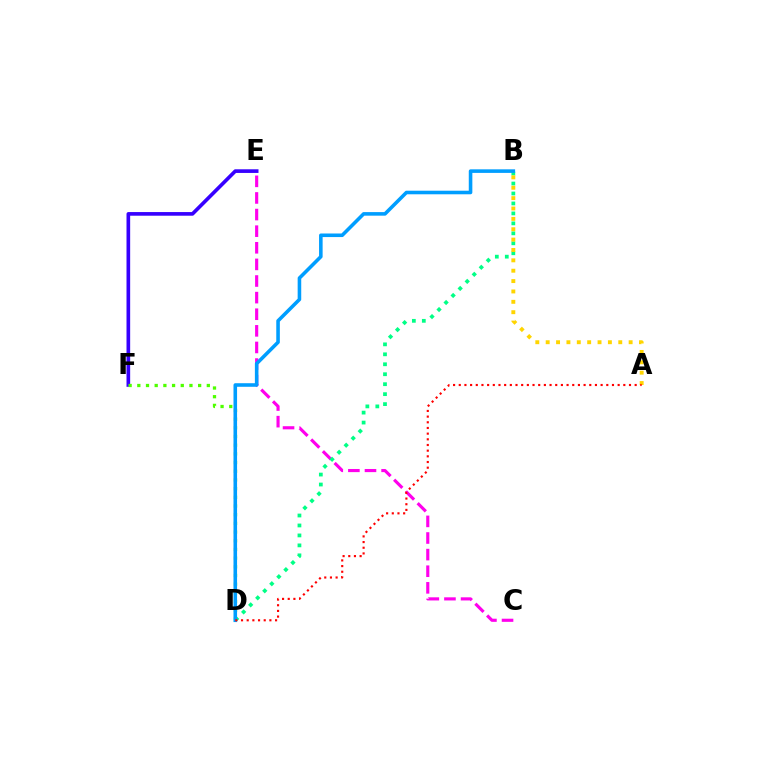{('C', 'E'): [{'color': '#ff00ed', 'line_style': 'dashed', 'thickness': 2.26}], ('E', 'F'): [{'color': '#3700ff', 'line_style': 'solid', 'thickness': 2.63}], ('D', 'F'): [{'color': '#4fff00', 'line_style': 'dotted', 'thickness': 2.36}], ('B', 'D'): [{'color': '#00ff86', 'line_style': 'dotted', 'thickness': 2.71}, {'color': '#009eff', 'line_style': 'solid', 'thickness': 2.57}], ('A', 'B'): [{'color': '#ffd500', 'line_style': 'dotted', 'thickness': 2.82}], ('A', 'D'): [{'color': '#ff0000', 'line_style': 'dotted', 'thickness': 1.54}]}